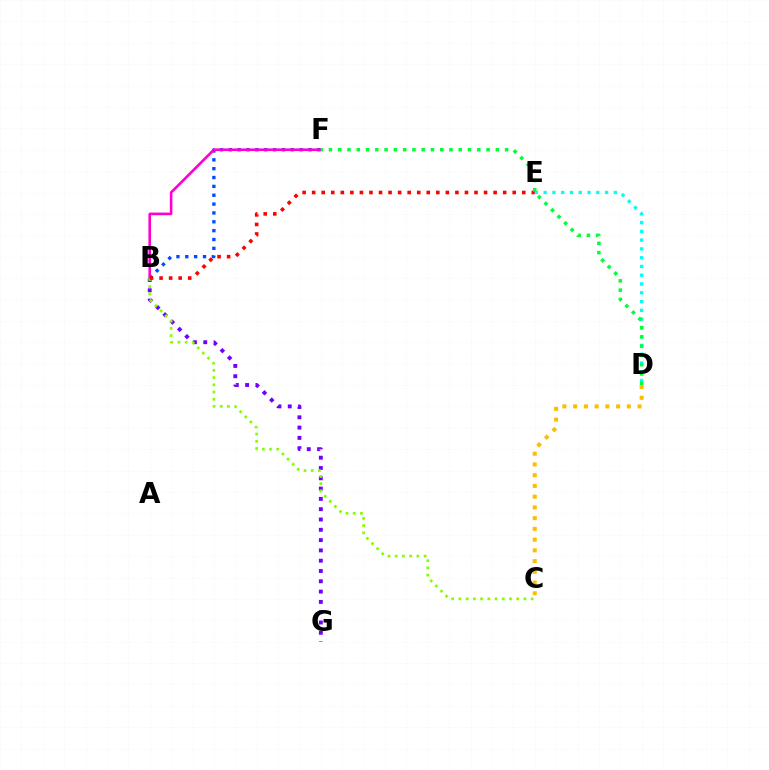{('B', 'F'): [{'color': '#004bff', 'line_style': 'dotted', 'thickness': 2.41}, {'color': '#ff00cf', 'line_style': 'solid', 'thickness': 1.88}], ('D', 'E'): [{'color': '#00fff6', 'line_style': 'dotted', 'thickness': 2.38}], ('B', 'G'): [{'color': '#7200ff', 'line_style': 'dotted', 'thickness': 2.8}], ('B', 'C'): [{'color': '#84ff00', 'line_style': 'dotted', 'thickness': 1.96}], ('B', 'E'): [{'color': '#ff0000', 'line_style': 'dotted', 'thickness': 2.59}], ('D', 'F'): [{'color': '#00ff39', 'line_style': 'dotted', 'thickness': 2.52}], ('C', 'D'): [{'color': '#ffbd00', 'line_style': 'dotted', 'thickness': 2.92}]}